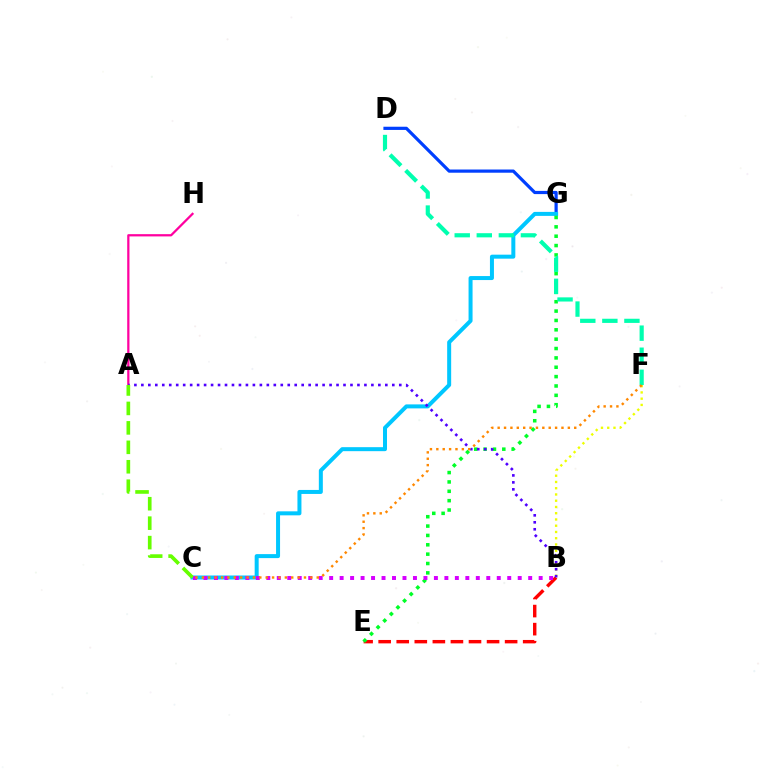{('D', 'G'): [{'color': '#003fff', 'line_style': 'solid', 'thickness': 2.3}], ('B', 'E'): [{'color': '#ff0000', 'line_style': 'dashed', 'thickness': 2.45}], ('A', 'H'): [{'color': '#ff00a0', 'line_style': 'solid', 'thickness': 1.62}], ('C', 'G'): [{'color': '#00c7ff', 'line_style': 'solid', 'thickness': 2.88}], ('E', 'G'): [{'color': '#00ff27', 'line_style': 'dotted', 'thickness': 2.54}], ('B', 'F'): [{'color': '#eeff00', 'line_style': 'dotted', 'thickness': 1.7}], ('A', 'B'): [{'color': '#4f00ff', 'line_style': 'dotted', 'thickness': 1.89}], ('B', 'C'): [{'color': '#d600ff', 'line_style': 'dotted', 'thickness': 2.85}], ('A', 'C'): [{'color': '#66ff00', 'line_style': 'dashed', 'thickness': 2.64}], ('D', 'F'): [{'color': '#00ffaf', 'line_style': 'dashed', 'thickness': 3.0}], ('C', 'F'): [{'color': '#ff8800', 'line_style': 'dotted', 'thickness': 1.73}]}